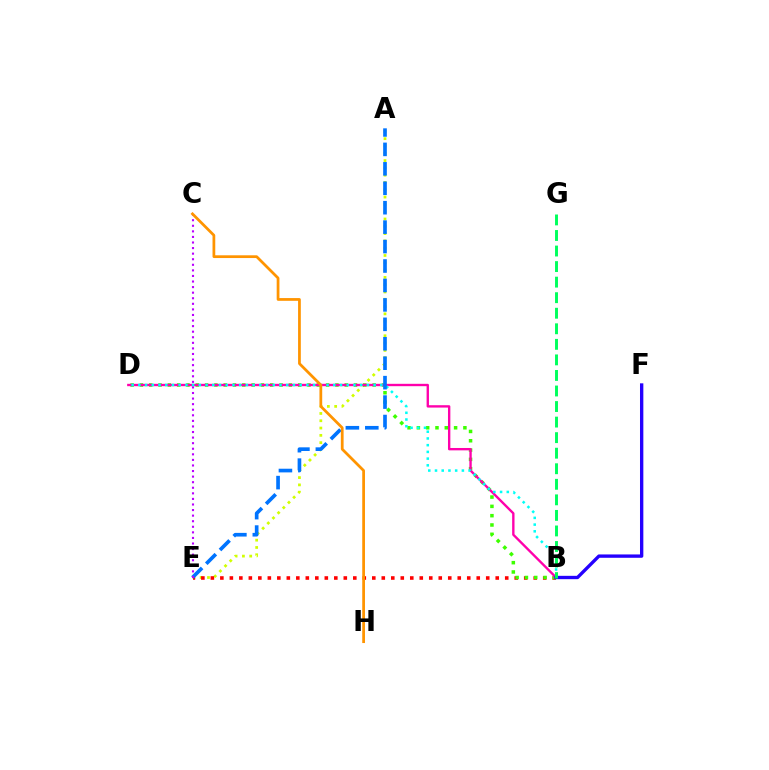{('A', 'E'): [{'color': '#d1ff00', 'line_style': 'dotted', 'thickness': 1.98}, {'color': '#0074ff', 'line_style': 'dashed', 'thickness': 2.64}], ('B', 'E'): [{'color': '#ff0000', 'line_style': 'dotted', 'thickness': 2.58}], ('B', 'D'): [{'color': '#3dff00', 'line_style': 'dotted', 'thickness': 2.53}, {'color': '#ff00ac', 'line_style': 'solid', 'thickness': 1.71}, {'color': '#00fff6', 'line_style': 'dotted', 'thickness': 1.83}], ('B', 'F'): [{'color': '#2500ff', 'line_style': 'solid', 'thickness': 2.41}], ('C', 'E'): [{'color': '#b900ff', 'line_style': 'dotted', 'thickness': 1.51}], ('B', 'G'): [{'color': '#00ff5c', 'line_style': 'dashed', 'thickness': 2.11}], ('C', 'H'): [{'color': '#ff9400', 'line_style': 'solid', 'thickness': 1.98}]}